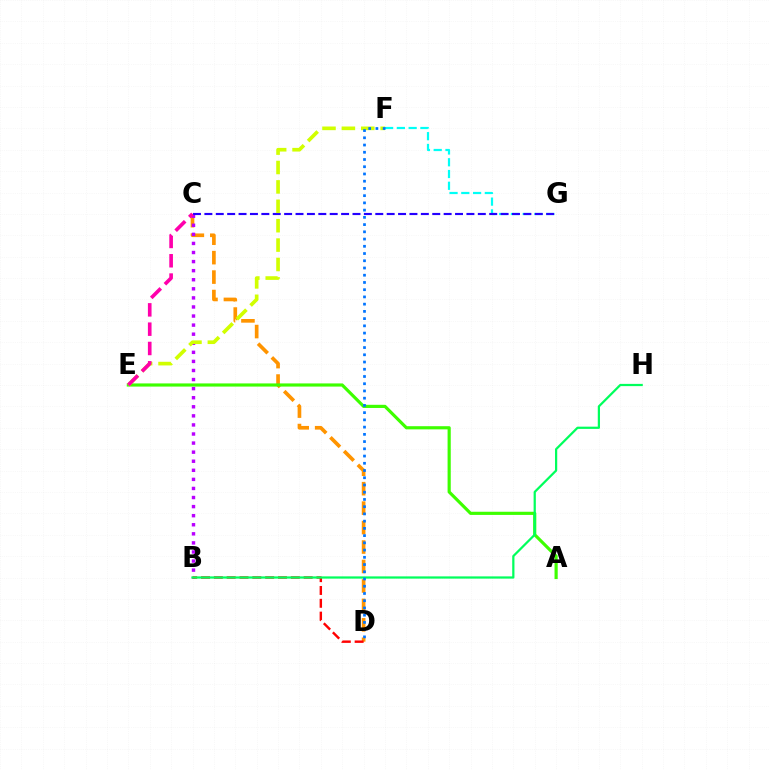{('F', 'G'): [{'color': '#00fff6', 'line_style': 'dashed', 'thickness': 1.6}], ('C', 'D'): [{'color': '#ff9400', 'line_style': 'dashed', 'thickness': 2.64}], ('B', 'C'): [{'color': '#b900ff', 'line_style': 'dotted', 'thickness': 2.47}], ('C', 'G'): [{'color': '#2500ff', 'line_style': 'dashed', 'thickness': 1.55}], ('B', 'D'): [{'color': '#ff0000', 'line_style': 'dashed', 'thickness': 1.74}], ('A', 'E'): [{'color': '#3dff00', 'line_style': 'solid', 'thickness': 2.28}], ('E', 'F'): [{'color': '#d1ff00', 'line_style': 'dashed', 'thickness': 2.63}], ('B', 'H'): [{'color': '#00ff5c', 'line_style': 'solid', 'thickness': 1.61}], ('D', 'F'): [{'color': '#0074ff', 'line_style': 'dotted', 'thickness': 1.97}], ('C', 'E'): [{'color': '#ff00ac', 'line_style': 'dashed', 'thickness': 2.62}]}